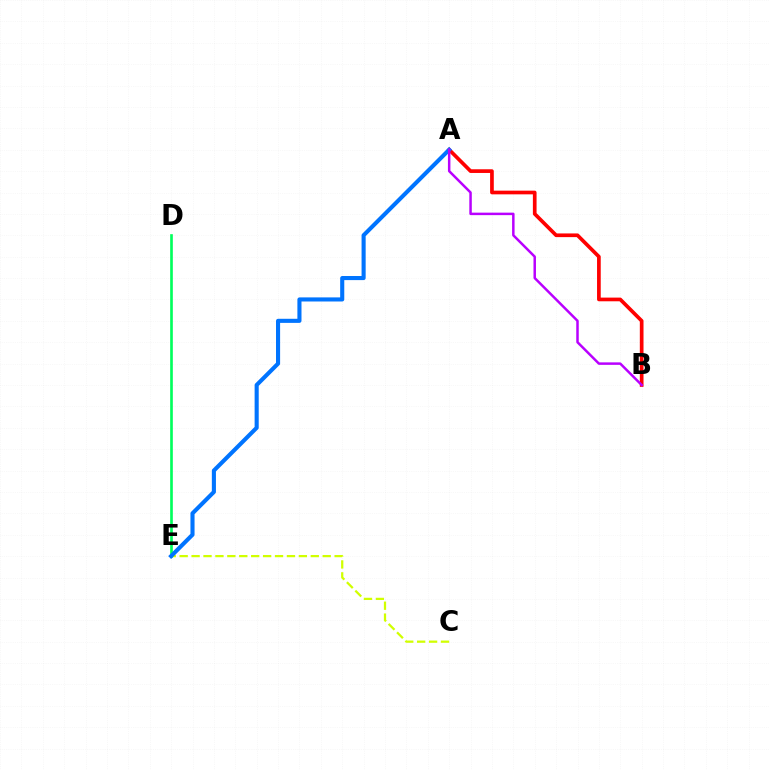{('A', 'B'): [{'color': '#ff0000', 'line_style': 'solid', 'thickness': 2.66}, {'color': '#b900ff', 'line_style': 'solid', 'thickness': 1.79}], ('D', 'E'): [{'color': '#00ff5c', 'line_style': 'solid', 'thickness': 1.91}], ('C', 'E'): [{'color': '#d1ff00', 'line_style': 'dashed', 'thickness': 1.62}], ('A', 'E'): [{'color': '#0074ff', 'line_style': 'solid', 'thickness': 2.95}]}